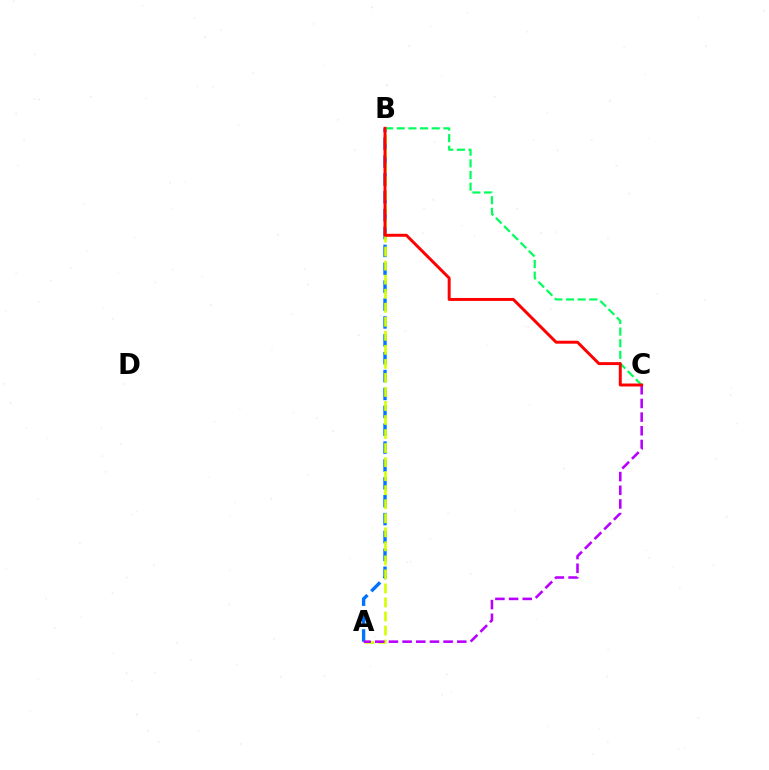{('A', 'B'): [{'color': '#0074ff', 'line_style': 'dashed', 'thickness': 2.43}, {'color': '#d1ff00', 'line_style': 'dashed', 'thickness': 1.91}], ('B', 'C'): [{'color': '#00ff5c', 'line_style': 'dashed', 'thickness': 1.58}, {'color': '#ff0000', 'line_style': 'solid', 'thickness': 2.12}], ('A', 'C'): [{'color': '#b900ff', 'line_style': 'dashed', 'thickness': 1.86}]}